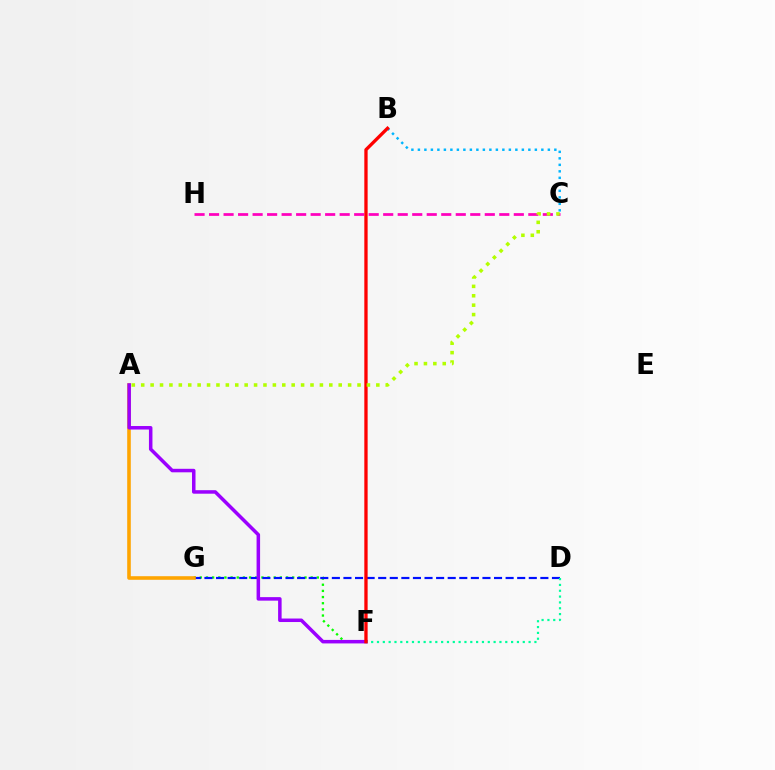{('F', 'G'): [{'color': '#08ff00', 'line_style': 'dotted', 'thickness': 1.67}], ('D', 'G'): [{'color': '#0010ff', 'line_style': 'dashed', 'thickness': 1.57}], ('A', 'G'): [{'color': '#ffa500', 'line_style': 'solid', 'thickness': 2.59}], ('B', 'C'): [{'color': '#00b5ff', 'line_style': 'dotted', 'thickness': 1.77}], ('C', 'H'): [{'color': '#ff00bd', 'line_style': 'dashed', 'thickness': 1.97}], ('A', 'F'): [{'color': '#9b00ff', 'line_style': 'solid', 'thickness': 2.53}], ('D', 'F'): [{'color': '#00ff9d', 'line_style': 'dotted', 'thickness': 1.58}], ('B', 'F'): [{'color': '#ff0000', 'line_style': 'solid', 'thickness': 2.39}], ('A', 'C'): [{'color': '#b3ff00', 'line_style': 'dotted', 'thickness': 2.56}]}